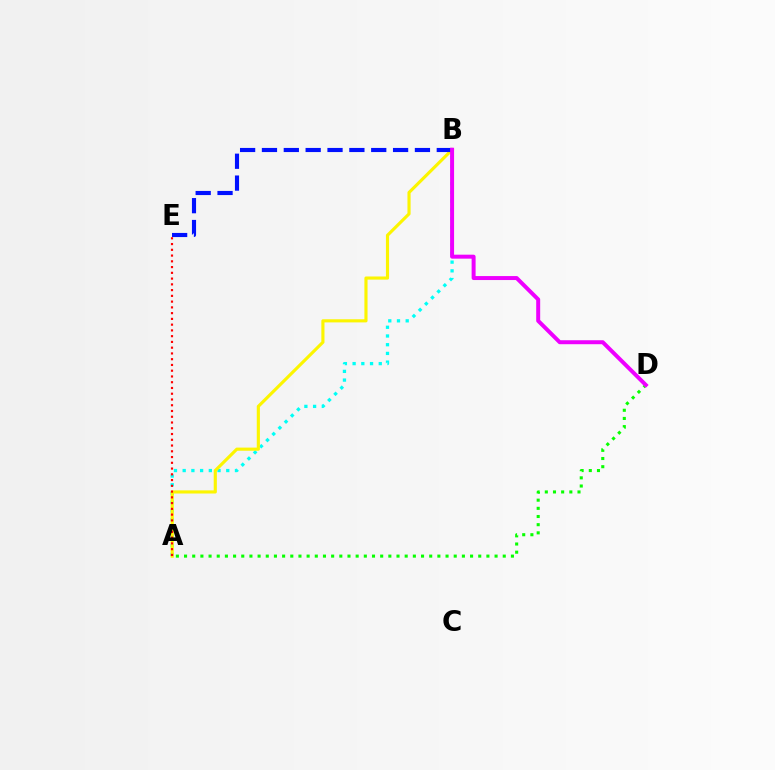{('A', 'B'): [{'color': '#00fff6', 'line_style': 'dotted', 'thickness': 2.37}, {'color': '#fcf500', 'line_style': 'solid', 'thickness': 2.26}], ('B', 'E'): [{'color': '#0010ff', 'line_style': 'dashed', 'thickness': 2.97}], ('A', 'E'): [{'color': '#ff0000', 'line_style': 'dotted', 'thickness': 1.56}], ('A', 'D'): [{'color': '#08ff00', 'line_style': 'dotted', 'thickness': 2.22}], ('B', 'D'): [{'color': '#ee00ff', 'line_style': 'solid', 'thickness': 2.86}]}